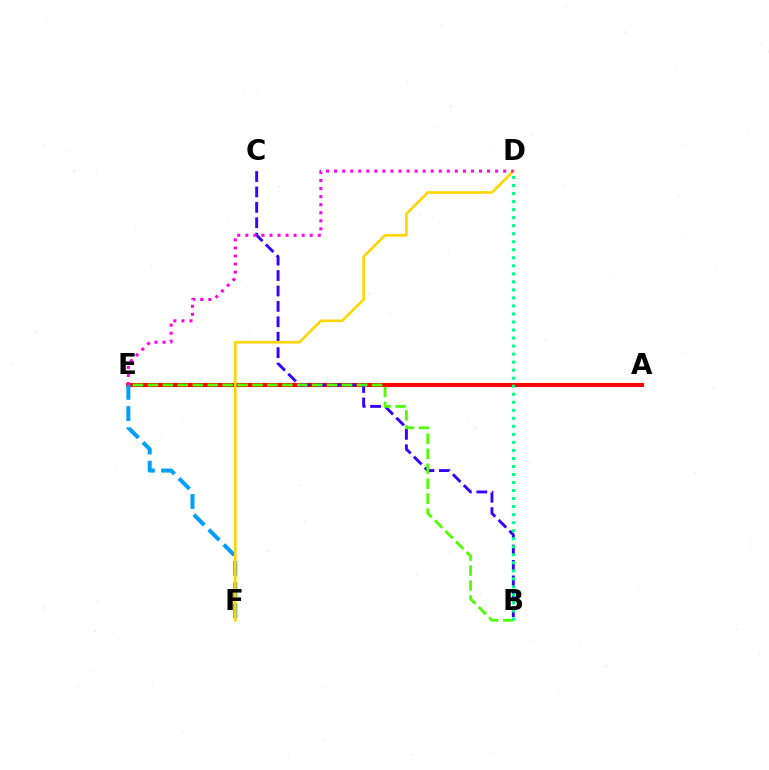{('A', 'E'): [{'color': '#ff0000', 'line_style': 'solid', 'thickness': 2.94}], ('E', 'F'): [{'color': '#009eff', 'line_style': 'dashed', 'thickness': 2.88}], ('B', 'C'): [{'color': '#3700ff', 'line_style': 'dashed', 'thickness': 2.09}], ('B', 'E'): [{'color': '#4fff00', 'line_style': 'dashed', 'thickness': 2.03}], ('D', 'F'): [{'color': '#ffd500', 'line_style': 'solid', 'thickness': 1.89}], ('B', 'D'): [{'color': '#00ff86', 'line_style': 'dotted', 'thickness': 2.18}], ('D', 'E'): [{'color': '#ff00ed', 'line_style': 'dotted', 'thickness': 2.19}]}